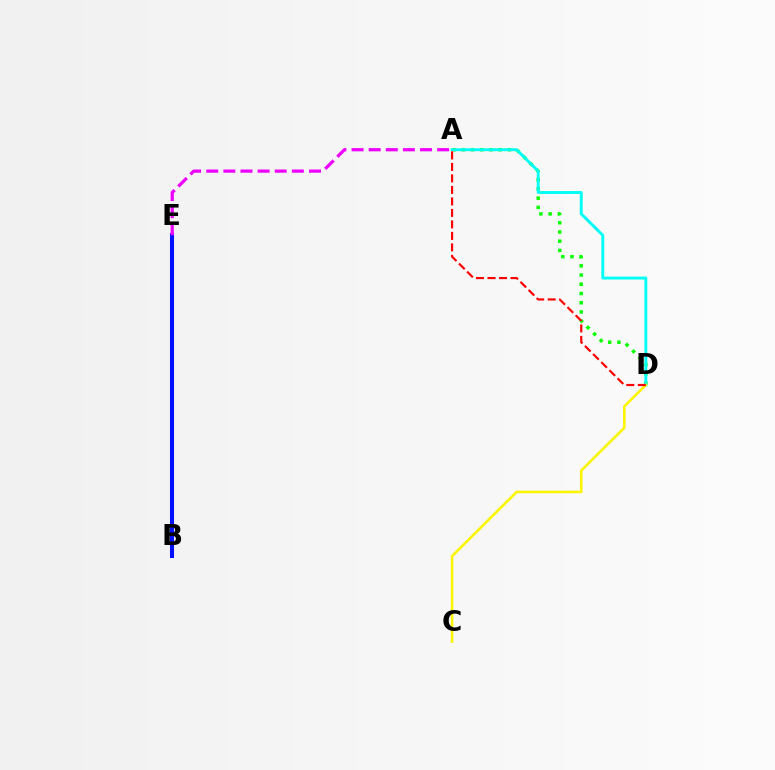{('A', 'D'): [{'color': '#08ff00', 'line_style': 'dotted', 'thickness': 2.51}, {'color': '#00fff6', 'line_style': 'solid', 'thickness': 2.09}, {'color': '#ff0000', 'line_style': 'dashed', 'thickness': 1.56}], ('B', 'E'): [{'color': '#0010ff', 'line_style': 'solid', 'thickness': 2.92}], ('A', 'E'): [{'color': '#ee00ff', 'line_style': 'dashed', 'thickness': 2.33}], ('C', 'D'): [{'color': '#fcf500', 'line_style': 'solid', 'thickness': 1.85}]}